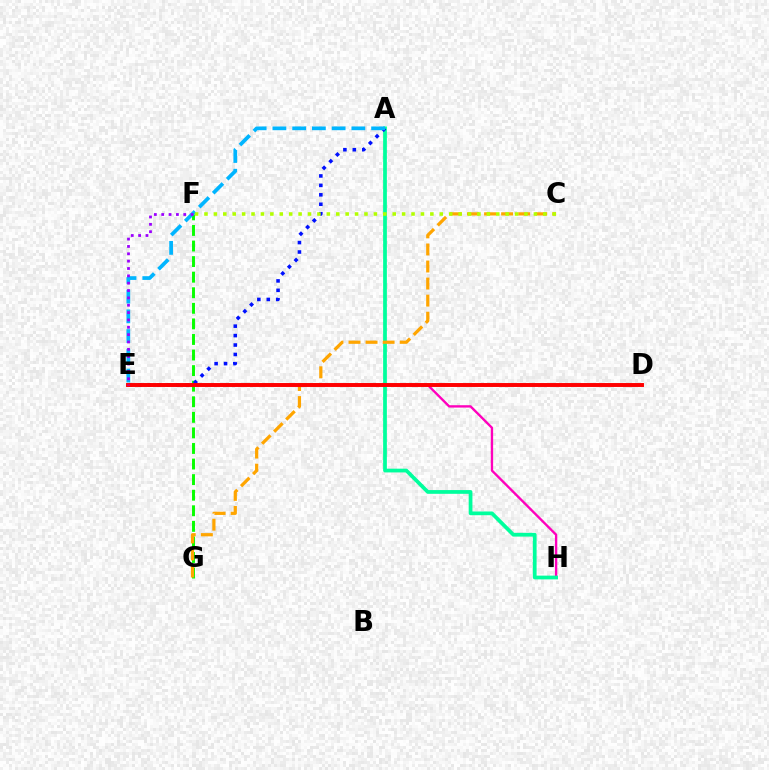{('E', 'H'): [{'color': '#ff00bd', 'line_style': 'solid', 'thickness': 1.7}], ('F', 'G'): [{'color': '#08ff00', 'line_style': 'dashed', 'thickness': 2.12}], ('A', 'H'): [{'color': '#00ff9d', 'line_style': 'solid', 'thickness': 2.7}], ('A', 'E'): [{'color': '#0010ff', 'line_style': 'dotted', 'thickness': 2.56}, {'color': '#00b5ff', 'line_style': 'dashed', 'thickness': 2.68}], ('C', 'G'): [{'color': '#ffa500', 'line_style': 'dashed', 'thickness': 2.32}], ('D', 'E'): [{'color': '#ff0000', 'line_style': 'solid', 'thickness': 2.83}], ('E', 'F'): [{'color': '#9b00ff', 'line_style': 'dotted', 'thickness': 2.0}], ('C', 'F'): [{'color': '#b3ff00', 'line_style': 'dotted', 'thickness': 2.56}]}